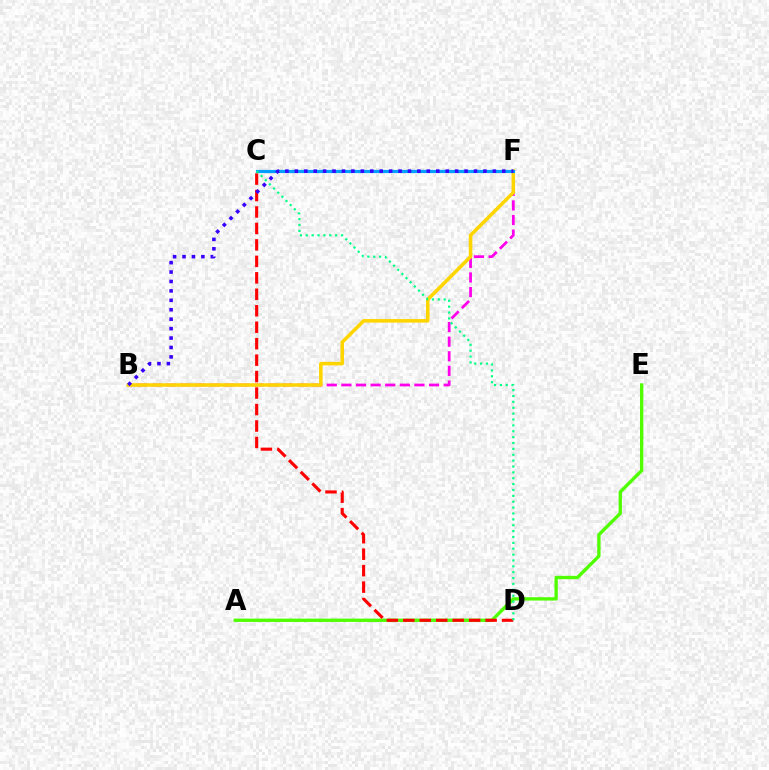{('B', 'F'): [{'color': '#ff00ed', 'line_style': 'dashed', 'thickness': 1.98}, {'color': '#ffd500', 'line_style': 'solid', 'thickness': 2.55}, {'color': '#3700ff', 'line_style': 'dotted', 'thickness': 2.56}], ('A', 'E'): [{'color': '#4fff00', 'line_style': 'solid', 'thickness': 2.4}], ('C', 'D'): [{'color': '#ff0000', 'line_style': 'dashed', 'thickness': 2.24}, {'color': '#00ff86', 'line_style': 'dotted', 'thickness': 1.6}], ('C', 'F'): [{'color': '#009eff', 'line_style': 'solid', 'thickness': 2.29}]}